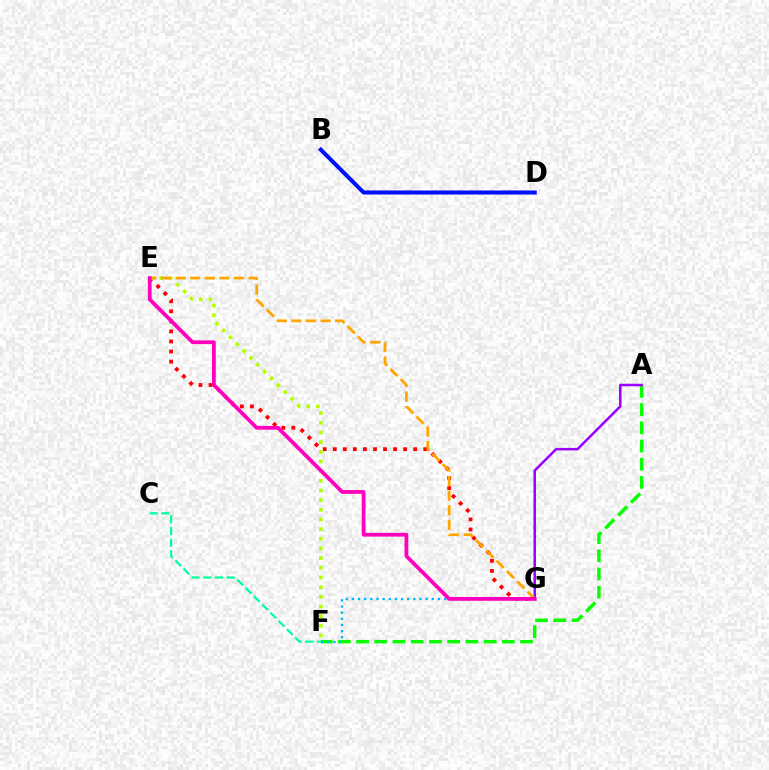{('A', 'F'): [{'color': '#08ff00', 'line_style': 'dashed', 'thickness': 2.47}], ('E', 'G'): [{'color': '#ff0000', 'line_style': 'dotted', 'thickness': 2.73}, {'color': '#ffa500', 'line_style': 'dashed', 'thickness': 1.98}, {'color': '#ff00bd', 'line_style': 'solid', 'thickness': 2.71}], ('B', 'D'): [{'color': '#0010ff', 'line_style': 'solid', 'thickness': 2.92}], ('F', 'G'): [{'color': '#00b5ff', 'line_style': 'dotted', 'thickness': 1.67}], ('A', 'G'): [{'color': '#9b00ff', 'line_style': 'solid', 'thickness': 1.8}], ('E', 'F'): [{'color': '#b3ff00', 'line_style': 'dotted', 'thickness': 2.63}], ('C', 'F'): [{'color': '#00ff9d', 'line_style': 'dashed', 'thickness': 1.59}]}